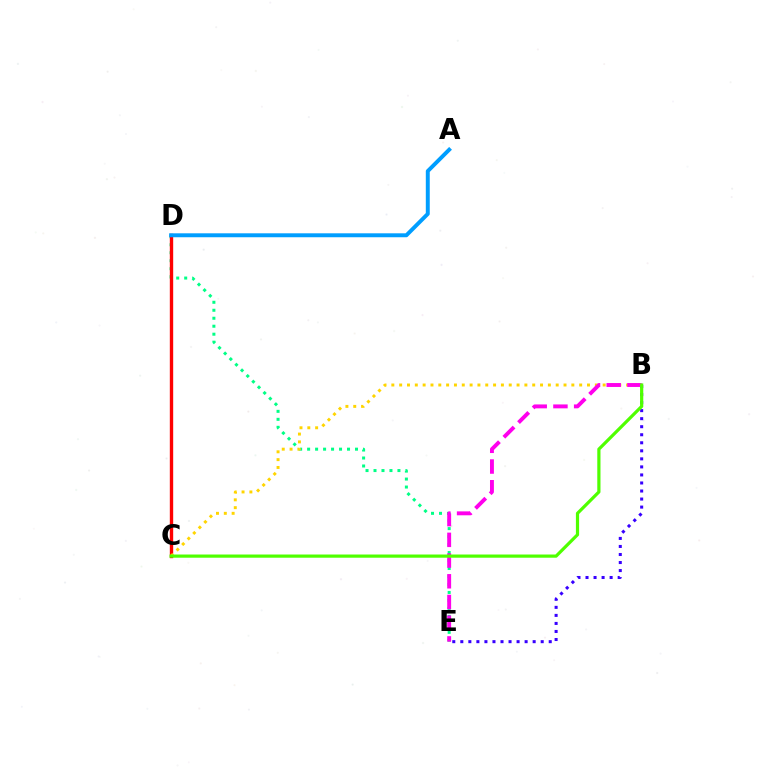{('D', 'E'): [{'color': '#00ff86', 'line_style': 'dotted', 'thickness': 2.17}], ('C', 'D'): [{'color': '#ff0000', 'line_style': 'solid', 'thickness': 2.42}], ('B', 'E'): [{'color': '#3700ff', 'line_style': 'dotted', 'thickness': 2.18}, {'color': '#ff00ed', 'line_style': 'dashed', 'thickness': 2.81}], ('B', 'C'): [{'color': '#ffd500', 'line_style': 'dotted', 'thickness': 2.13}, {'color': '#4fff00', 'line_style': 'solid', 'thickness': 2.3}], ('A', 'D'): [{'color': '#009eff', 'line_style': 'solid', 'thickness': 2.83}]}